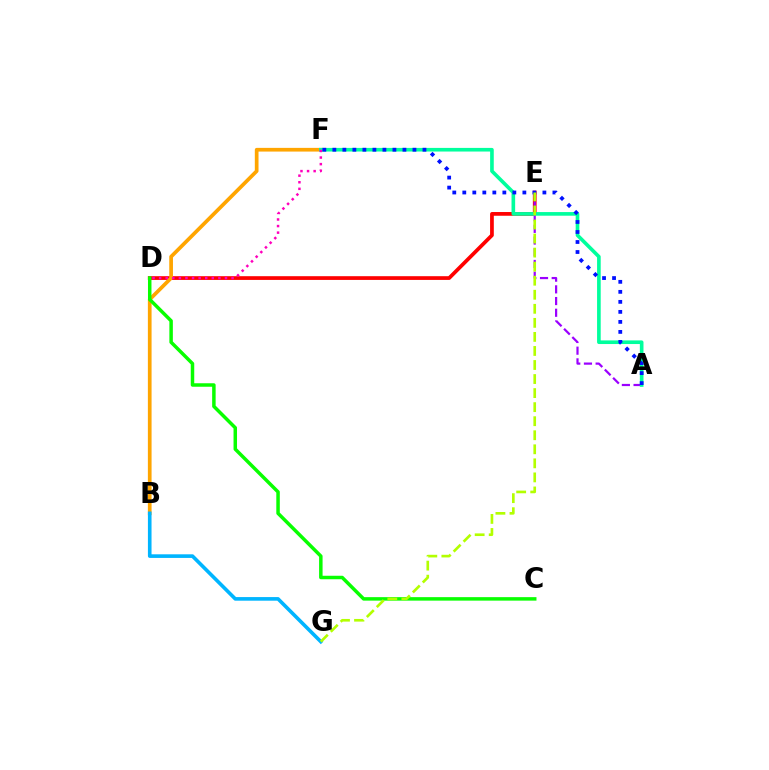{('D', 'E'): [{'color': '#ff0000', 'line_style': 'solid', 'thickness': 2.68}], ('A', 'E'): [{'color': '#9b00ff', 'line_style': 'dashed', 'thickness': 1.59}], ('B', 'F'): [{'color': '#ffa500', 'line_style': 'solid', 'thickness': 2.67}], ('C', 'D'): [{'color': '#08ff00', 'line_style': 'solid', 'thickness': 2.51}], ('B', 'G'): [{'color': '#00b5ff', 'line_style': 'solid', 'thickness': 2.6}], ('A', 'F'): [{'color': '#00ff9d', 'line_style': 'solid', 'thickness': 2.62}, {'color': '#0010ff', 'line_style': 'dotted', 'thickness': 2.72}], ('D', 'F'): [{'color': '#ff00bd', 'line_style': 'dotted', 'thickness': 1.79}], ('E', 'G'): [{'color': '#b3ff00', 'line_style': 'dashed', 'thickness': 1.91}]}